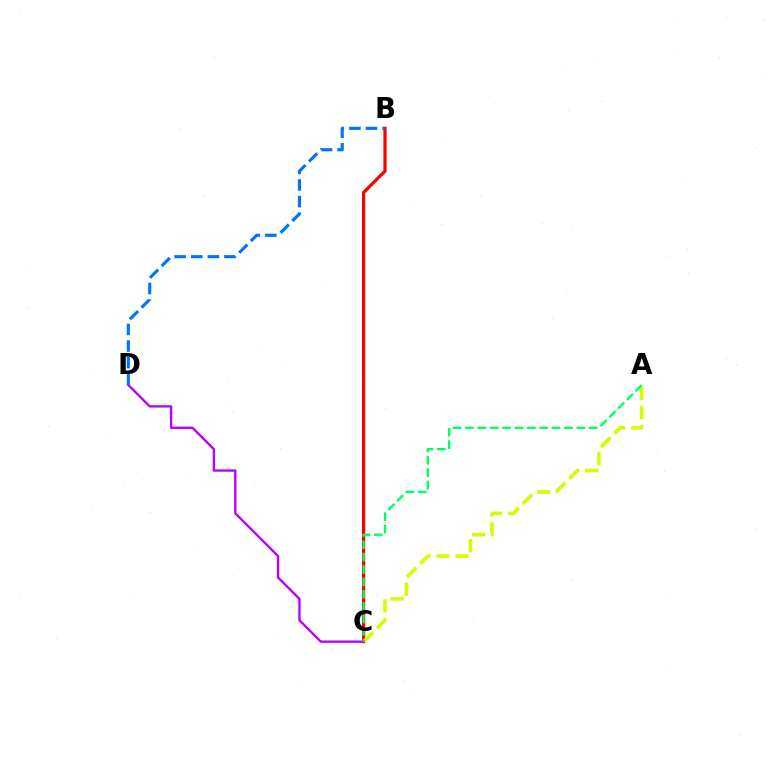{('B', 'C'): [{'color': '#ff0000', 'line_style': 'solid', 'thickness': 2.34}], ('A', 'C'): [{'color': '#d1ff00', 'line_style': 'dashed', 'thickness': 2.59}, {'color': '#00ff5c', 'line_style': 'dashed', 'thickness': 1.68}], ('C', 'D'): [{'color': '#b900ff', 'line_style': 'solid', 'thickness': 1.7}], ('B', 'D'): [{'color': '#0074ff', 'line_style': 'dashed', 'thickness': 2.25}]}